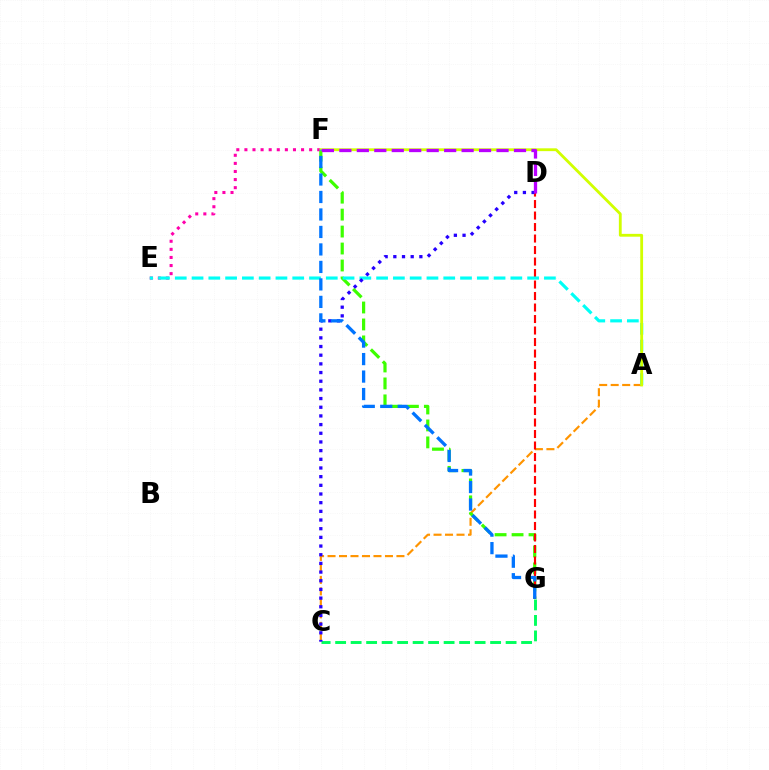{('A', 'C'): [{'color': '#ff9400', 'line_style': 'dashed', 'thickness': 1.56}], ('C', 'G'): [{'color': '#00ff5c', 'line_style': 'dashed', 'thickness': 2.11}], ('F', 'G'): [{'color': '#3dff00', 'line_style': 'dashed', 'thickness': 2.3}, {'color': '#0074ff', 'line_style': 'dashed', 'thickness': 2.38}], ('E', 'F'): [{'color': '#ff00ac', 'line_style': 'dotted', 'thickness': 2.2}], ('D', 'G'): [{'color': '#ff0000', 'line_style': 'dashed', 'thickness': 1.56}], ('A', 'E'): [{'color': '#00fff6', 'line_style': 'dashed', 'thickness': 2.28}], ('A', 'F'): [{'color': '#d1ff00', 'line_style': 'solid', 'thickness': 2.03}], ('C', 'D'): [{'color': '#2500ff', 'line_style': 'dotted', 'thickness': 2.36}], ('D', 'F'): [{'color': '#b900ff', 'line_style': 'dashed', 'thickness': 2.37}]}